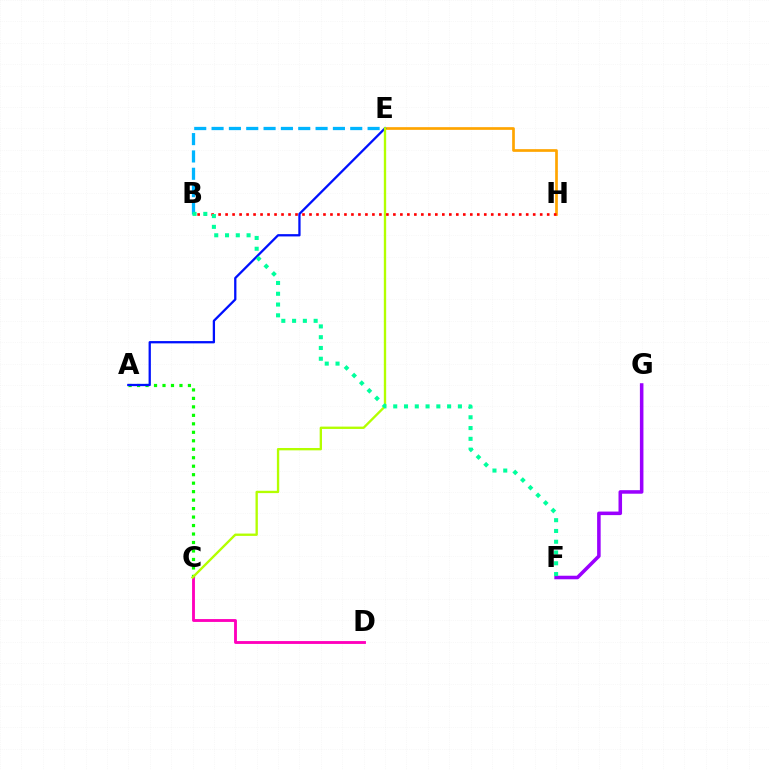{('A', 'C'): [{'color': '#08ff00', 'line_style': 'dotted', 'thickness': 2.3}], ('E', 'H'): [{'color': '#ffa500', 'line_style': 'solid', 'thickness': 1.94}], ('A', 'E'): [{'color': '#0010ff', 'line_style': 'solid', 'thickness': 1.65}], ('B', 'E'): [{'color': '#00b5ff', 'line_style': 'dashed', 'thickness': 2.36}], ('C', 'D'): [{'color': '#ff00bd', 'line_style': 'solid', 'thickness': 2.06}], ('C', 'E'): [{'color': '#b3ff00', 'line_style': 'solid', 'thickness': 1.69}], ('B', 'H'): [{'color': '#ff0000', 'line_style': 'dotted', 'thickness': 1.9}], ('F', 'G'): [{'color': '#9b00ff', 'line_style': 'solid', 'thickness': 2.55}], ('B', 'F'): [{'color': '#00ff9d', 'line_style': 'dotted', 'thickness': 2.93}]}